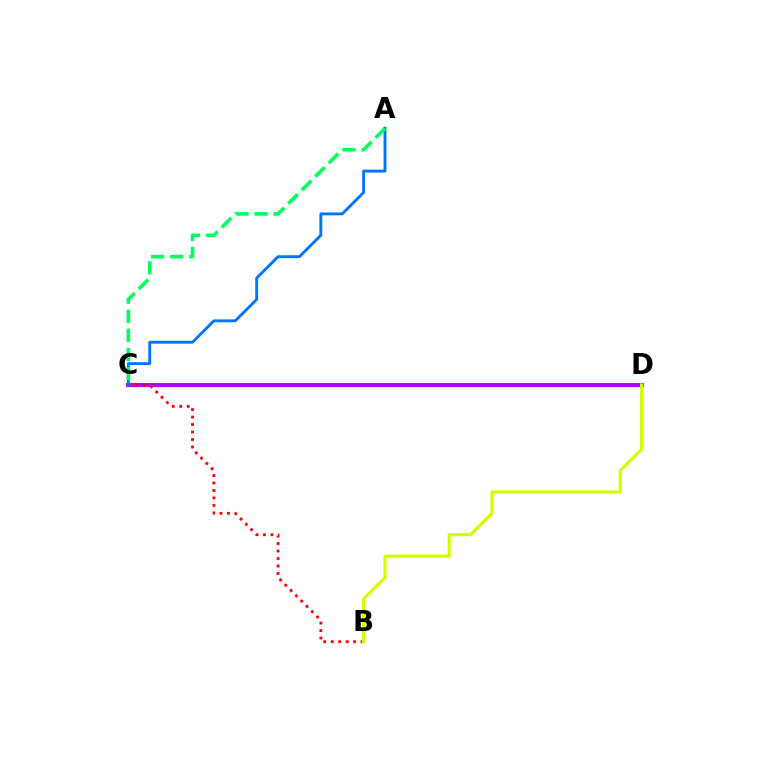{('C', 'D'): [{'color': '#b900ff', 'line_style': 'solid', 'thickness': 2.93}], ('B', 'C'): [{'color': '#ff0000', 'line_style': 'dotted', 'thickness': 2.03}], ('A', 'C'): [{'color': '#0074ff', 'line_style': 'solid', 'thickness': 2.07}, {'color': '#00ff5c', 'line_style': 'dashed', 'thickness': 2.59}], ('B', 'D'): [{'color': '#d1ff00', 'line_style': 'solid', 'thickness': 2.3}]}